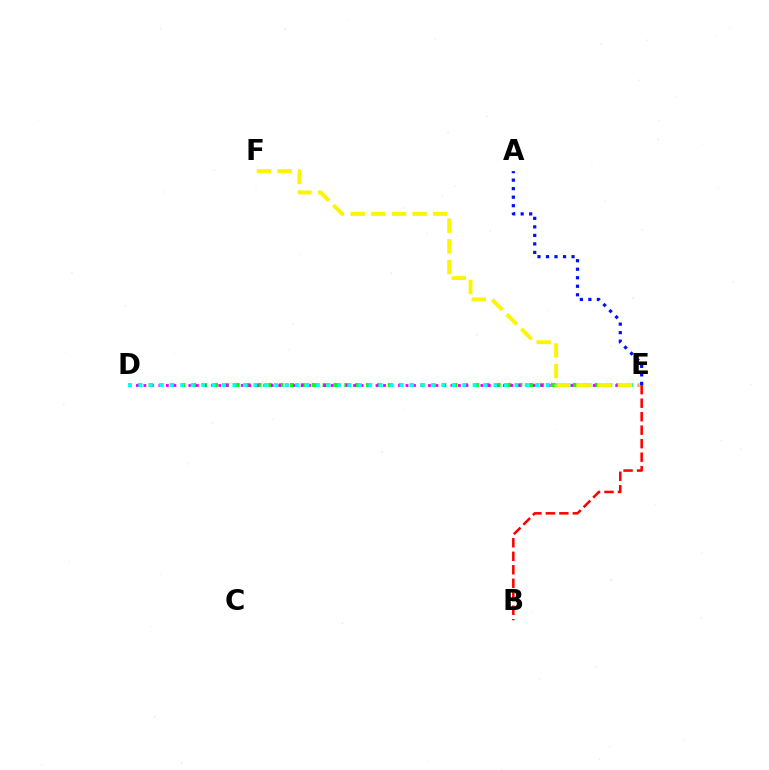{('D', 'E'): [{'color': '#08ff00', 'line_style': 'dotted', 'thickness': 2.95}, {'color': '#ee00ff', 'line_style': 'dotted', 'thickness': 2.03}, {'color': '#00fff6', 'line_style': 'dotted', 'thickness': 2.84}], ('E', 'F'): [{'color': '#fcf500', 'line_style': 'dashed', 'thickness': 2.81}], ('B', 'E'): [{'color': '#ff0000', 'line_style': 'dashed', 'thickness': 1.83}], ('A', 'E'): [{'color': '#0010ff', 'line_style': 'dotted', 'thickness': 2.31}]}